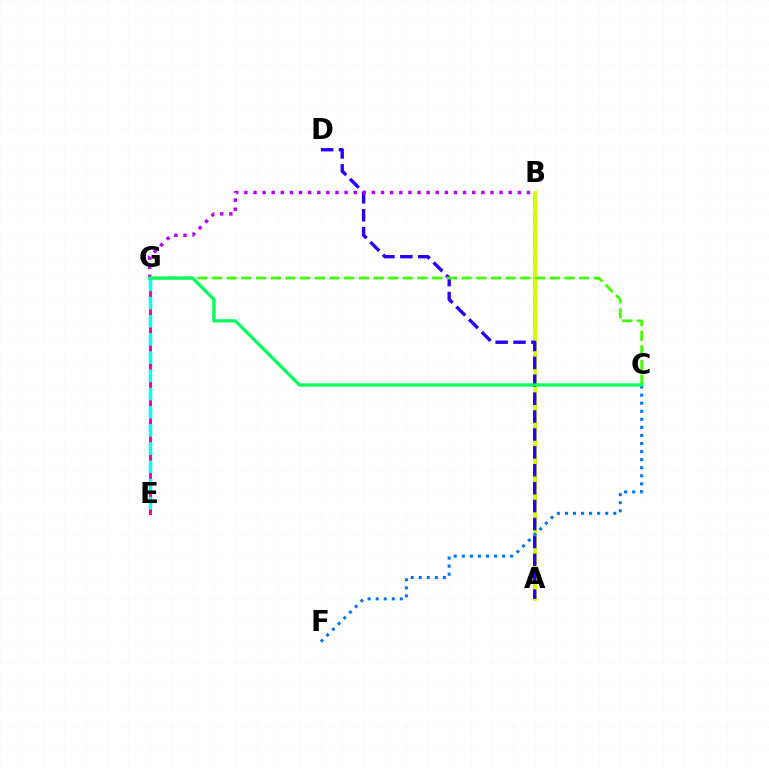{('A', 'B'): [{'color': '#ff9400', 'line_style': 'dashed', 'thickness': 2.73}, {'color': '#d1ff00', 'line_style': 'solid', 'thickness': 2.71}], ('A', 'D'): [{'color': '#2500ff', 'line_style': 'dashed', 'thickness': 2.43}], ('E', 'G'): [{'color': '#ff0000', 'line_style': 'dashed', 'thickness': 1.87}, {'color': '#ff00ac', 'line_style': 'solid', 'thickness': 2.21}, {'color': '#00fff6', 'line_style': 'dashed', 'thickness': 2.47}], ('C', 'G'): [{'color': '#3dff00', 'line_style': 'dashed', 'thickness': 1.99}, {'color': '#00ff5c', 'line_style': 'solid', 'thickness': 2.35}], ('B', 'G'): [{'color': '#b900ff', 'line_style': 'dotted', 'thickness': 2.48}], ('C', 'F'): [{'color': '#0074ff', 'line_style': 'dotted', 'thickness': 2.19}]}